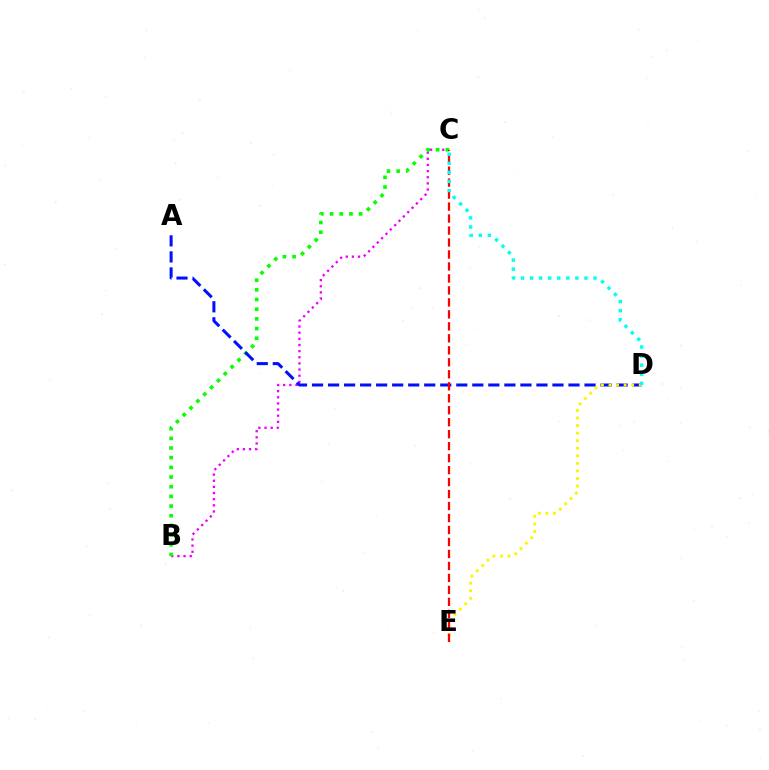{('B', 'C'): [{'color': '#ee00ff', 'line_style': 'dotted', 'thickness': 1.67}, {'color': '#08ff00', 'line_style': 'dotted', 'thickness': 2.63}], ('A', 'D'): [{'color': '#0010ff', 'line_style': 'dashed', 'thickness': 2.18}], ('D', 'E'): [{'color': '#fcf500', 'line_style': 'dotted', 'thickness': 2.06}], ('C', 'E'): [{'color': '#ff0000', 'line_style': 'dashed', 'thickness': 1.63}], ('C', 'D'): [{'color': '#00fff6', 'line_style': 'dotted', 'thickness': 2.46}]}